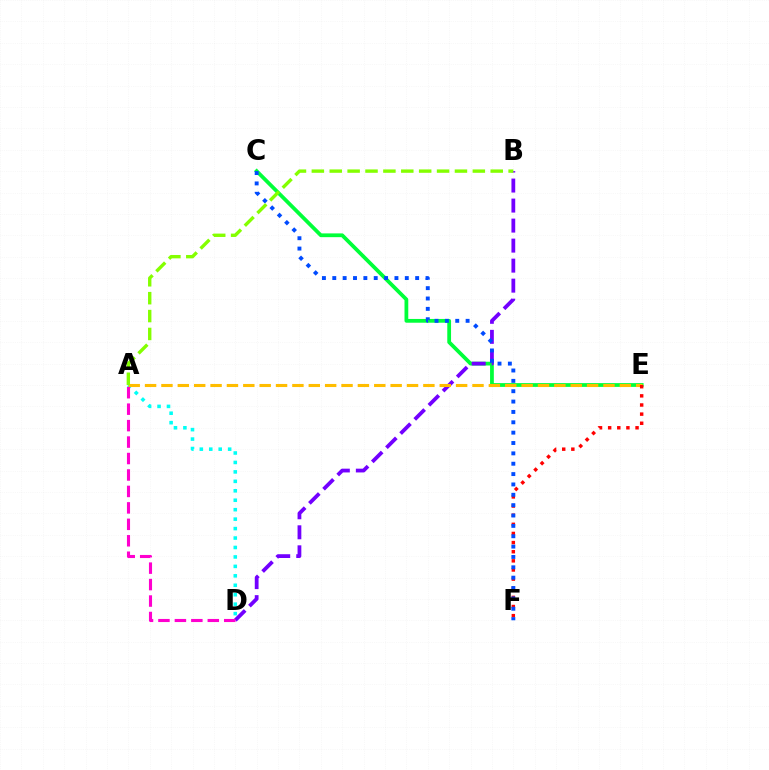{('A', 'D'): [{'color': '#00fff6', 'line_style': 'dotted', 'thickness': 2.57}, {'color': '#ff00cf', 'line_style': 'dashed', 'thickness': 2.23}], ('C', 'E'): [{'color': '#00ff39', 'line_style': 'solid', 'thickness': 2.71}], ('B', 'D'): [{'color': '#7200ff', 'line_style': 'dashed', 'thickness': 2.72}], ('A', 'E'): [{'color': '#ffbd00', 'line_style': 'dashed', 'thickness': 2.22}], ('E', 'F'): [{'color': '#ff0000', 'line_style': 'dotted', 'thickness': 2.48}], ('C', 'F'): [{'color': '#004bff', 'line_style': 'dotted', 'thickness': 2.81}], ('A', 'B'): [{'color': '#84ff00', 'line_style': 'dashed', 'thickness': 2.43}]}